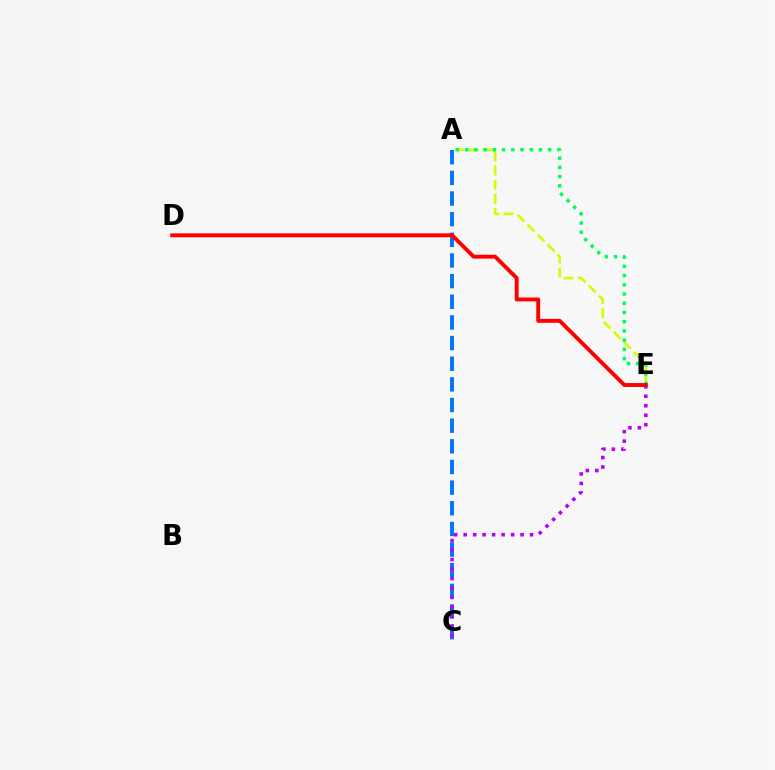{('A', 'C'): [{'color': '#0074ff', 'line_style': 'dashed', 'thickness': 2.81}], ('A', 'E'): [{'color': '#d1ff00', 'line_style': 'dashed', 'thickness': 1.92}, {'color': '#00ff5c', 'line_style': 'dotted', 'thickness': 2.51}], ('C', 'E'): [{'color': '#b900ff', 'line_style': 'dotted', 'thickness': 2.58}], ('D', 'E'): [{'color': '#ff0000', 'line_style': 'solid', 'thickness': 2.8}]}